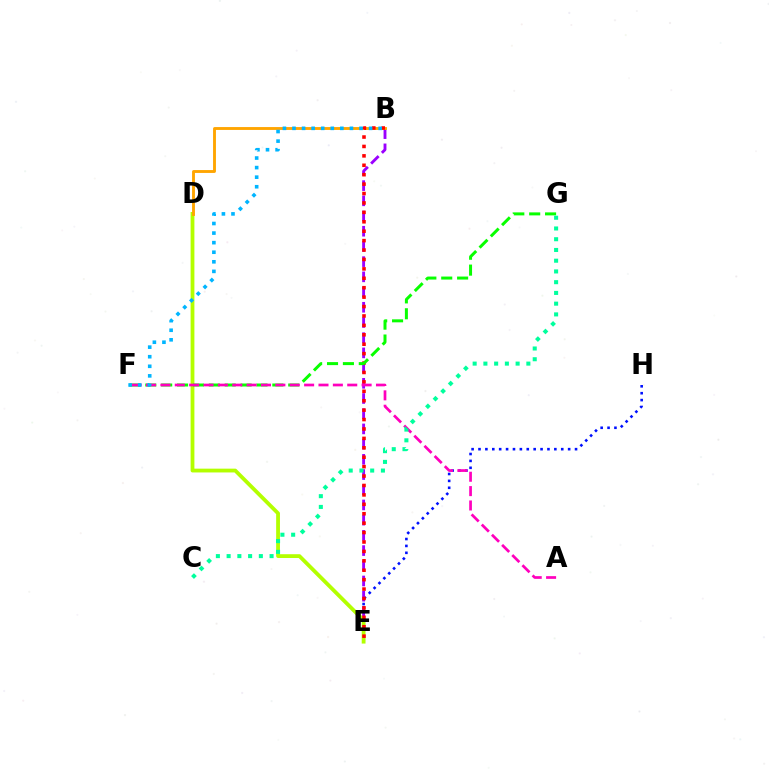{('E', 'H'): [{'color': '#0010ff', 'line_style': 'dotted', 'thickness': 1.87}], ('B', 'E'): [{'color': '#9b00ff', 'line_style': 'dashed', 'thickness': 2.07}, {'color': '#ff0000', 'line_style': 'dotted', 'thickness': 2.56}], ('D', 'E'): [{'color': '#b3ff00', 'line_style': 'solid', 'thickness': 2.73}], ('B', 'D'): [{'color': '#ffa500', 'line_style': 'solid', 'thickness': 2.07}], ('F', 'G'): [{'color': '#08ff00', 'line_style': 'dashed', 'thickness': 2.16}], ('A', 'F'): [{'color': '#ff00bd', 'line_style': 'dashed', 'thickness': 1.95}], ('B', 'F'): [{'color': '#00b5ff', 'line_style': 'dotted', 'thickness': 2.6}], ('C', 'G'): [{'color': '#00ff9d', 'line_style': 'dotted', 'thickness': 2.92}]}